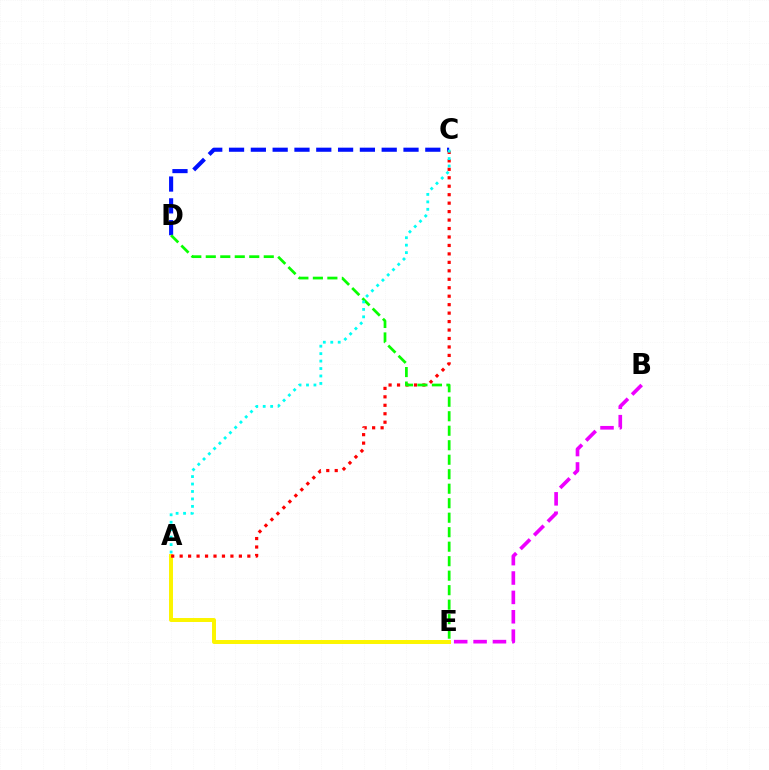{('C', 'D'): [{'color': '#0010ff', 'line_style': 'dashed', 'thickness': 2.96}], ('A', 'E'): [{'color': '#fcf500', 'line_style': 'solid', 'thickness': 2.86}], ('A', 'C'): [{'color': '#ff0000', 'line_style': 'dotted', 'thickness': 2.3}, {'color': '#00fff6', 'line_style': 'dotted', 'thickness': 2.02}], ('D', 'E'): [{'color': '#08ff00', 'line_style': 'dashed', 'thickness': 1.97}], ('B', 'E'): [{'color': '#ee00ff', 'line_style': 'dashed', 'thickness': 2.63}]}